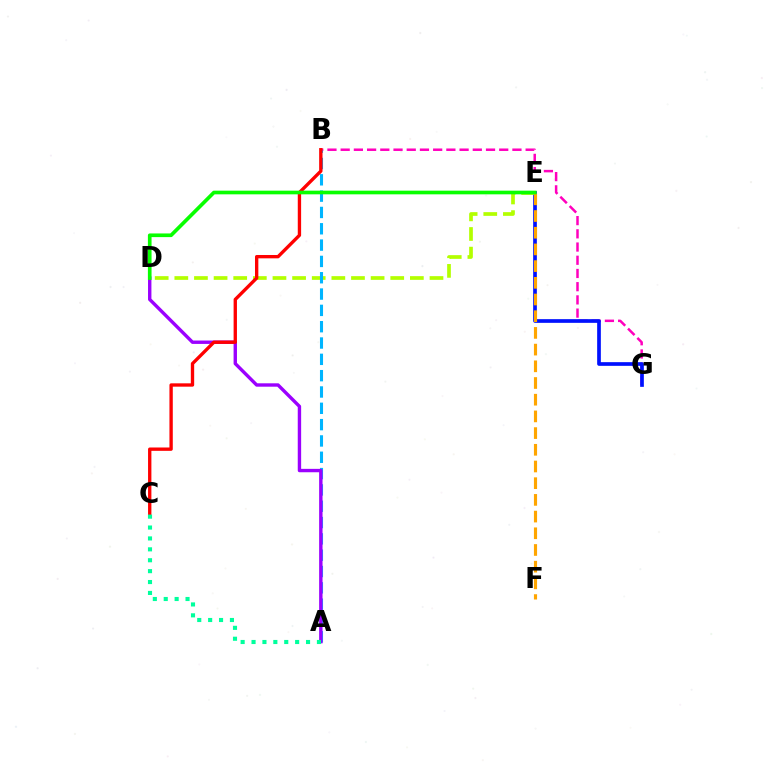{('B', 'G'): [{'color': '#ff00bd', 'line_style': 'dashed', 'thickness': 1.79}], ('E', 'G'): [{'color': '#0010ff', 'line_style': 'solid', 'thickness': 2.65}], ('D', 'E'): [{'color': '#b3ff00', 'line_style': 'dashed', 'thickness': 2.67}, {'color': '#08ff00', 'line_style': 'solid', 'thickness': 2.64}], ('E', 'F'): [{'color': '#ffa500', 'line_style': 'dashed', 'thickness': 2.27}], ('A', 'B'): [{'color': '#00b5ff', 'line_style': 'dashed', 'thickness': 2.22}], ('A', 'D'): [{'color': '#9b00ff', 'line_style': 'solid', 'thickness': 2.44}], ('B', 'C'): [{'color': '#ff0000', 'line_style': 'solid', 'thickness': 2.41}], ('A', 'C'): [{'color': '#00ff9d', 'line_style': 'dotted', 'thickness': 2.96}]}